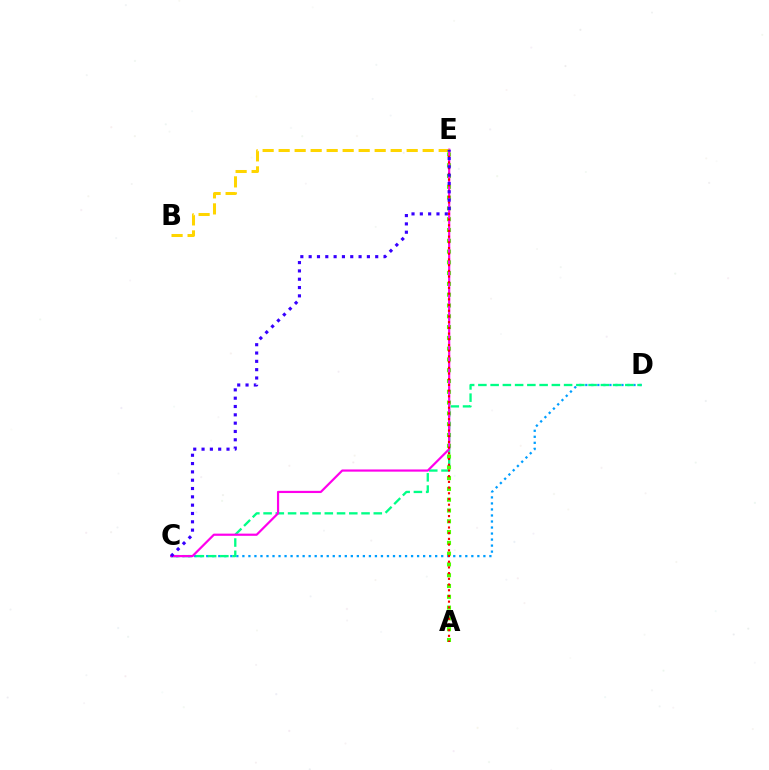{('A', 'E'): [{'color': '#4fff00', 'line_style': 'dotted', 'thickness': 2.93}, {'color': '#ff0000', 'line_style': 'dotted', 'thickness': 1.55}], ('C', 'D'): [{'color': '#009eff', 'line_style': 'dotted', 'thickness': 1.64}, {'color': '#00ff86', 'line_style': 'dashed', 'thickness': 1.66}], ('C', 'E'): [{'color': '#ff00ed', 'line_style': 'solid', 'thickness': 1.58}, {'color': '#3700ff', 'line_style': 'dotted', 'thickness': 2.26}], ('B', 'E'): [{'color': '#ffd500', 'line_style': 'dashed', 'thickness': 2.17}]}